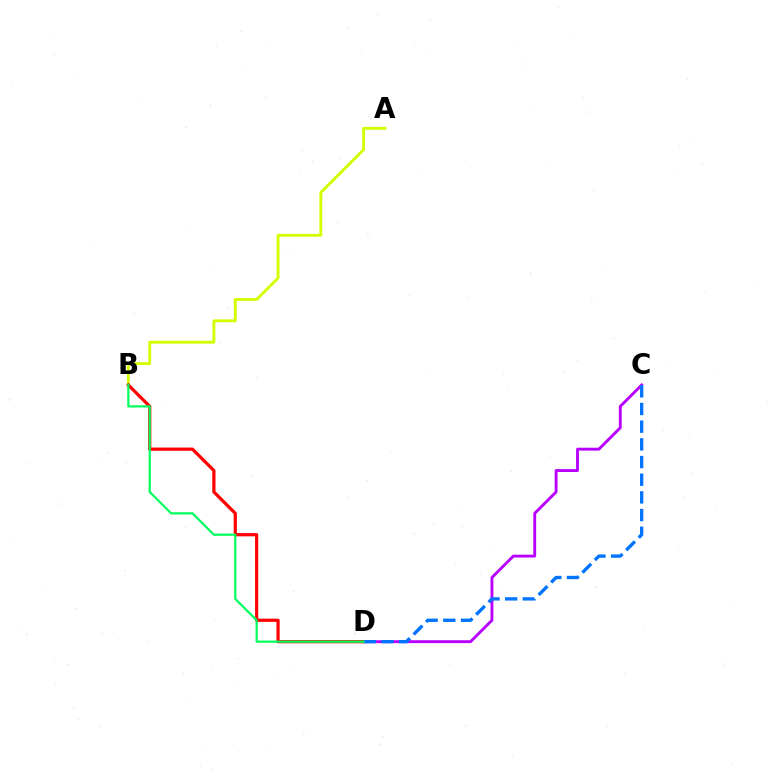{('C', 'D'): [{'color': '#b900ff', 'line_style': 'solid', 'thickness': 2.07}, {'color': '#0074ff', 'line_style': 'dashed', 'thickness': 2.4}], ('A', 'B'): [{'color': '#d1ff00', 'line_style': 'solid', 'thickness': 2.07}], ('B', 'D'): [{'color': '#ff0000', 'line_style': 'solid', 'thickness': 2.31}, {'color': '#00ff5c', 'line_style': 'solid', 'thickness': 1.59}]}